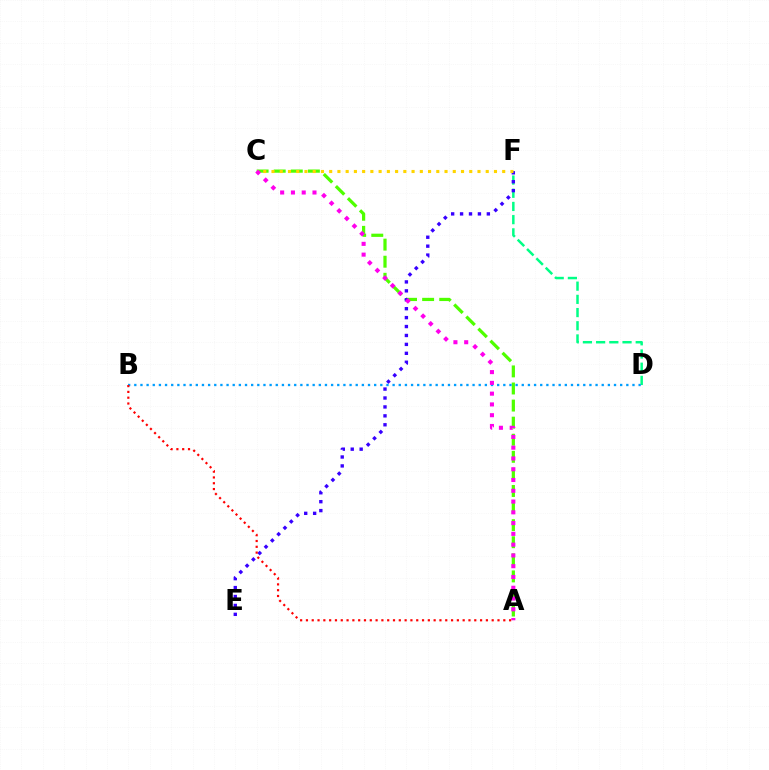{('A', 'C'): [{'color': '#4fff00', 'line_style': 'dashed', 'thickness': 2.32}, {'color': '#ff00ed', 'line_style': 'dotted', 'thickness': 2.93}], ('D', 'F'): [{'color': '#00ff86', 'line_style': 'dashed', 'thickness': 1.79}], ('E', 'F'): [{'color': '#3700ff', 'line_style': 'dotted', 'thickness': 2.42}], ('B', 'D'): [{'color': '#009eff', 'line_style': 'dotted', 'thickness': 1.67}], ('C', 'F'): [{'color': '#ffd500', 'line_style': 'dotted', 'thickness': 2.24}], ('A', 'B'): [{'color': '#ff0000', 'line_style': 'dotted', 'thickness': 1.58}]}